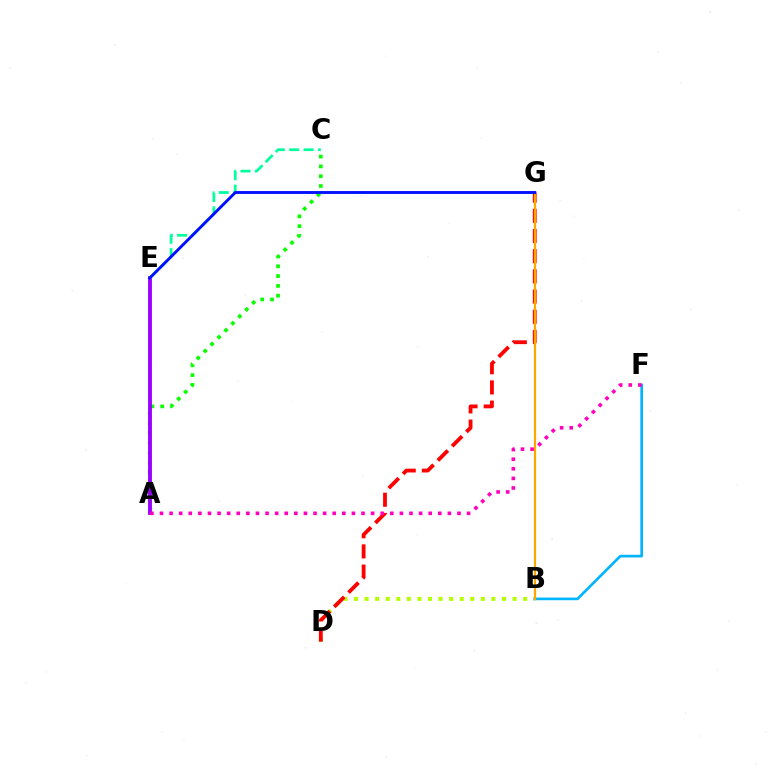{('A', 'C'): [{'color': '#08ff00', 'line_style': 'dotted', 'thickness': 2.66}], ('B', 'D'): [{'color': '#b3ff00', 'line_style': 'dotted', 'thickness': 2.87}], ('B', 'F'): [{'color': '#00b5ff', 'line_style': 'solid', 'thickness': 1.91}], ('A', 'E'): [{'color': '#9b00ff', 'line_style': 'solid', 'thickness': 2.77}], ('D', 'G'): [{'color': '#ff0000', 'line_style': 'dashed', 'thickness': 2.74}], ('C', 'E'): [{'color': '#00ff9d', 'line_style': 'dashed', 'thickness': 1.95}], ('B', 'G'): [{'color': '#ffa500', 'line_style': 'solid', 'thickness': 1.6}], ('A', 'F'): [{'color': '#ff00bd', 'line_style': 'dotted', 'thickness': 2.61}], ('E', 'G'): [{'color': '#0010ff', 'line_style': 'solid', 'thickness': 2.08}]}